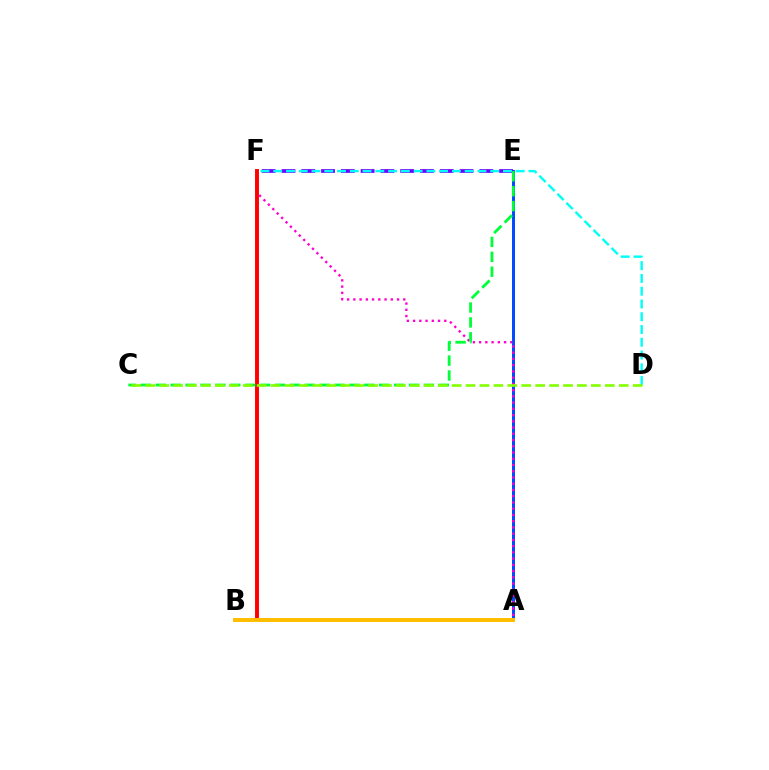{('A', 'E'): [{'color': '#004bff', 'line_style': 'solid', 'thickness': 2.14}], ('A', 'F'): [{'color': '#ff00cf', 'line_style': 'dotted', 'thickness': 1.7}], ('B', 'F'): [{'color': '#ff0000', 'line_style': 'solid', 'thickness': 2.83}], ('E', 'F'): [{'color': '#7200ff', 'line_style': 'dashed', 'thickness': 2.69}], ('D', 'F'): [{'color': '#00fff6', 'line_style': 'dashed', 'thickness': 1.73}], ('A', 'B'): [{'color': '#ffbd00', 'line_style': 'solid', 'thickness': 2.88}], ('C', 'E'): [{'color': '#00ff39', 'line_style': 'dashed', 'thickness': 2.02}], ('C', 'D'): [{'color': '#84ff00', 'line_style': 'dashed', 'thickness': 1.89}]}